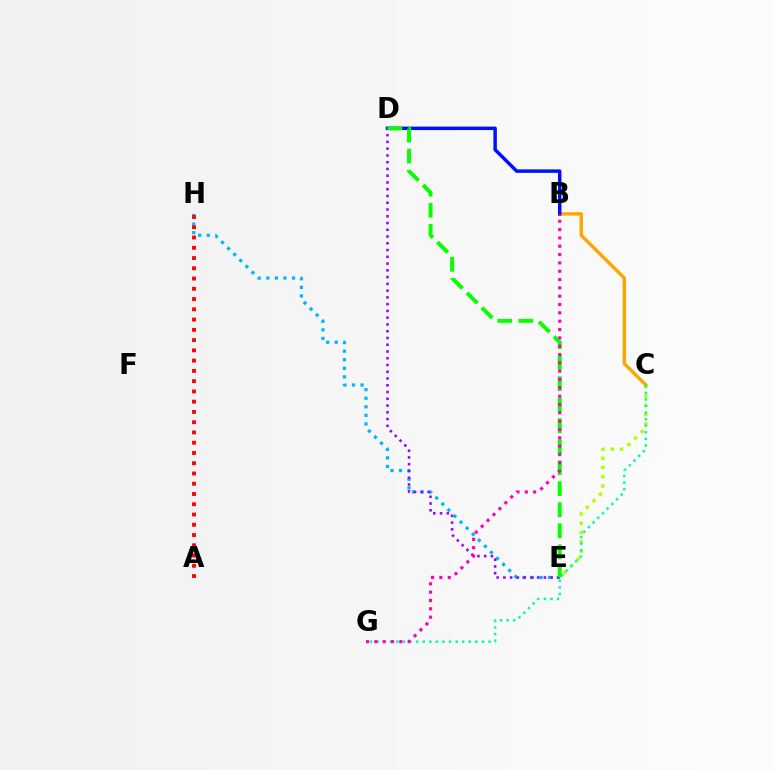{('B', 'C'): [{'color': '#ffa500', 'line_style': 'solid', 'thickness': 2.44}], ('E', 'H'): [{'color': '#00b5ff', 'line_style': 'dotted', 'thickness': 2.33}], ('B', 'D'): [{'color': '#0010ff', 'line_style': 'solid', 'thickness': 2.51}], ('C', 'E'): [{'color': '#b3ff00', 'line_style': 'dotted', 'thickness': 2.52}], ('D', 'E'): [{'color': '#9b00ff', 'line_style': 'dotted', 'thickness': 1.84}, {'color': '#08ff00', 'line_style': 'dashed', 'thickness': 2.86}], ('C', 'G'): [{'color': '#00ff9d', 'line_style': 'dotted', 'thickness': 1.79}], ('B', 'G'): [{'color': '#ff00bd', 'line_style': 'dotted', 'thickness': 2.26}], ('A', 'H'): [{'color': '#ff0000', 'line_style': 'dotted', 'thickness': 2.79}]}